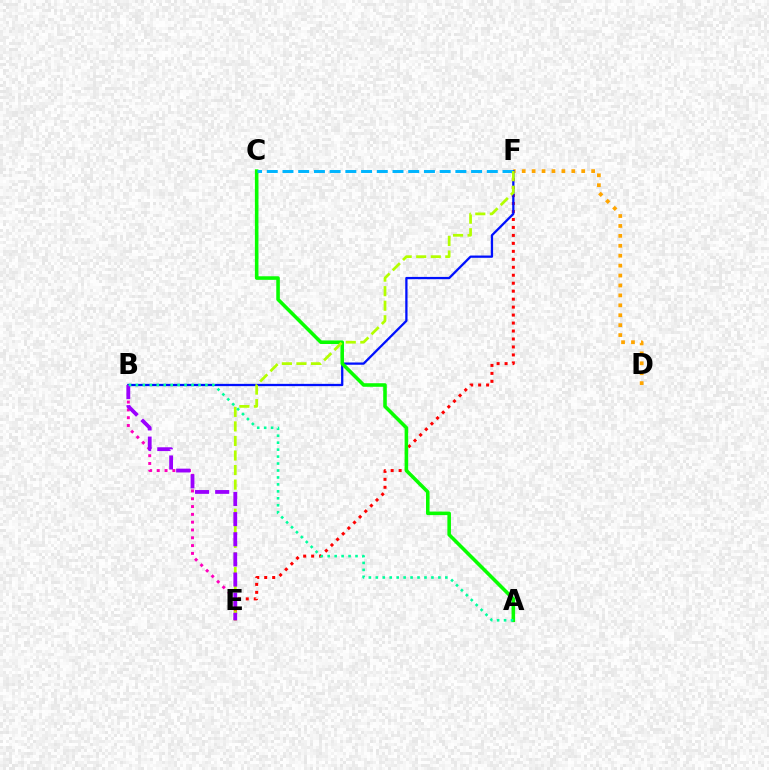{('D', 'F'): [{'color': '#ffa500', 'line_style': 'dotted', 'thickness': 2.7}], ('E', 'F'): [{'color': '#ff0000', 'line_style': 'dotted', 'thickness': 2.16}, {'color': '#b3ff00', 'line_style': 'dashed', 'thickness': 1.98}], ('B', 'F'): [{'color': '#0010ff', 'line_style': 'solid', 'thickness': 1.64}], ('B', 'E'): [{'color': '#ff00bd', 'line_style': 'dotted', 'thickness': 2.12}, {'color': '#9b00ff', 'line_style': 'dashed', 'thickness': 2.74}], ('A', 'C'): [{'color': '#08ff00', 'line_style': 'solid', 'thickness': 2.57}], ('C', 'F'): [{'color': '#00b5ff', 'line_style': 'dashed', 'thickness': 2.14}], ('A', 'B'): [{'color': '#00ff9d', 'line_style': 'dotted', 'thickness': 1.89}]}